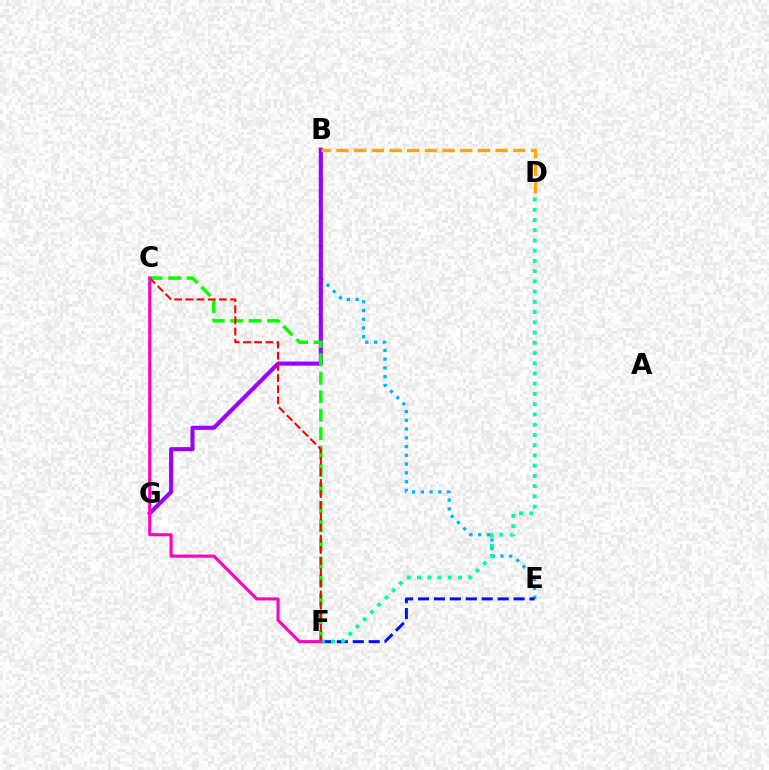{('B', 'E'): [{'color': '#00b5ff', 'line_style': 'dotted', 'thickness': 2.38}], ('C', 'G'): [{'color': '#b3ff00', 'line_style': 'dashed', 'thickness': 1.64}], ('B', 'G'): [{'color': '#9b00ff', 'line_style': 'solid', 'thickness': 2.95}], ('B', 'D'): [{'color': '#ffa500', 'line_style': 'dashed', 'thickness': 2.4}], ('E', 'F'): [{'color': '#0010ff', 'line_style': 'dashed', 'thickness': 2.16}], ('C', 'F'): [{'color': '#08ff00', 'line_style': 'dashed', 'thickness': 2.51}, {'color': '#ff0000', 'line_style': 'dashed', 'thickness': 1.51}, {'color': '#ff00bd', 'line_style': 'solid', 'thickness': 2.22}], ('D', 'F'): [{'color': '#00ff9d', 'line_style': 'dotted', 'thickness': 2.78}]}